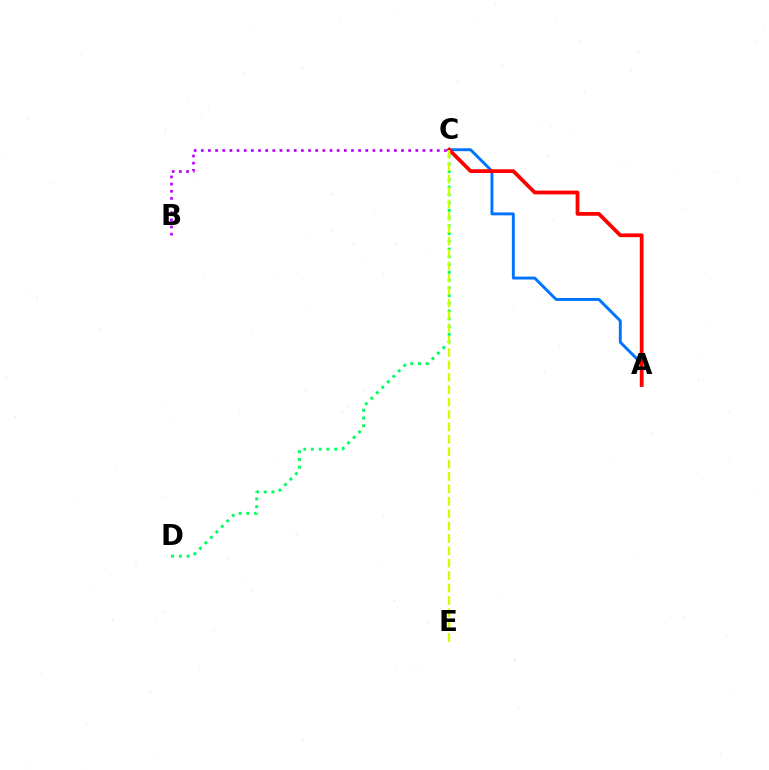{('C', 'D'): [{'color': '#00ff5c', 'line_style': 'dotted', 'thickness': 2.11}], ('A', 'C'): [{'color': '#0074ff', 'line_style': 'solid', 'thickness': 2.1}, {'color': '#ff0000', 'line_style': 'solid', 'thickness': 2.7}], ('B', 'C'): [{'color': '#b900ff', 'line_style': 'dotted', 'thickness': 1.94}], ('C', 'E'): [{'color': '#d1ff00', 'line_style': 'dashed', 'thickness': 1.68}]}